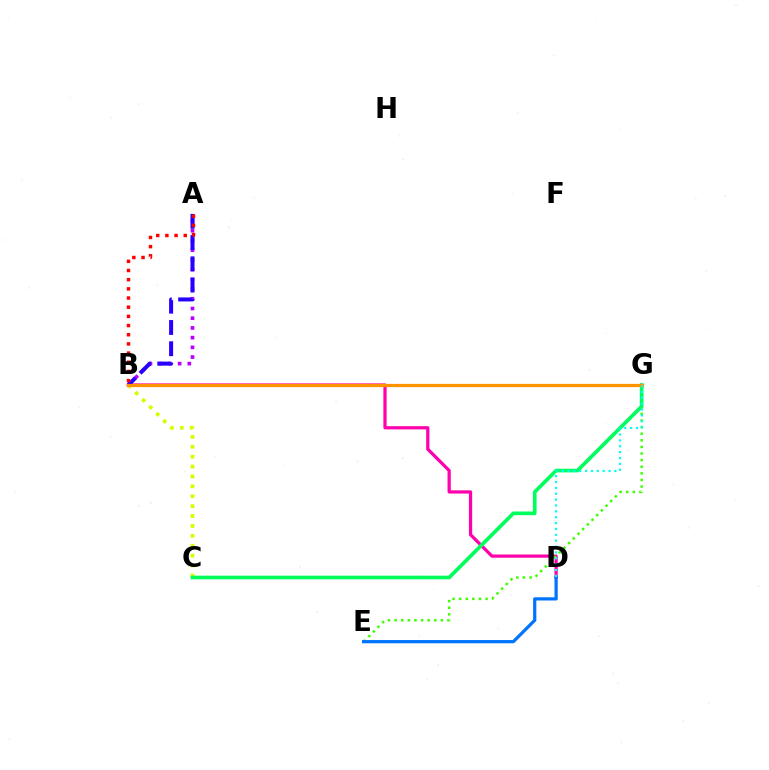{('B', 'C'): [{'color': '#d1ff00', 'line_style': 'dotted', 'thickness': 2.69}], ('B', 'D'): [{'color': '#ff00ac', 'line_style': 'solid', 'thickness': 2.33}], ('A', 'B'): [{'color': '#b900ff', 'line_style': 'dotted', 'thickness': 2.64}, {'color': '#2500ff', 'line_style': 'dashed', 'thickness': 2.89}, {'color': '#ff0000', 'line_style': 'dotted', 'thickness': 2.49}], ('E', 'G'): [{'color': '#3dff00', 'line_style': 'dotted', 'thickness': 1.79}], ('D', 'E'): [{'color': '#0074ff', 'line_style': 'solid', 'thickness': 2.32}], ('C', 'G'): [{'color': '#00ff5c', 'line_style': 'solid', 'thickness': 2.65}], ('B', 'G'): [{'color': '#ff9400', 'line_style': 'solid', 'thickness': 2.33}], ('D', 'G'): [{'color': '#00fff6', 'line_style': 'dotted', 'thickness': 1.59}]}